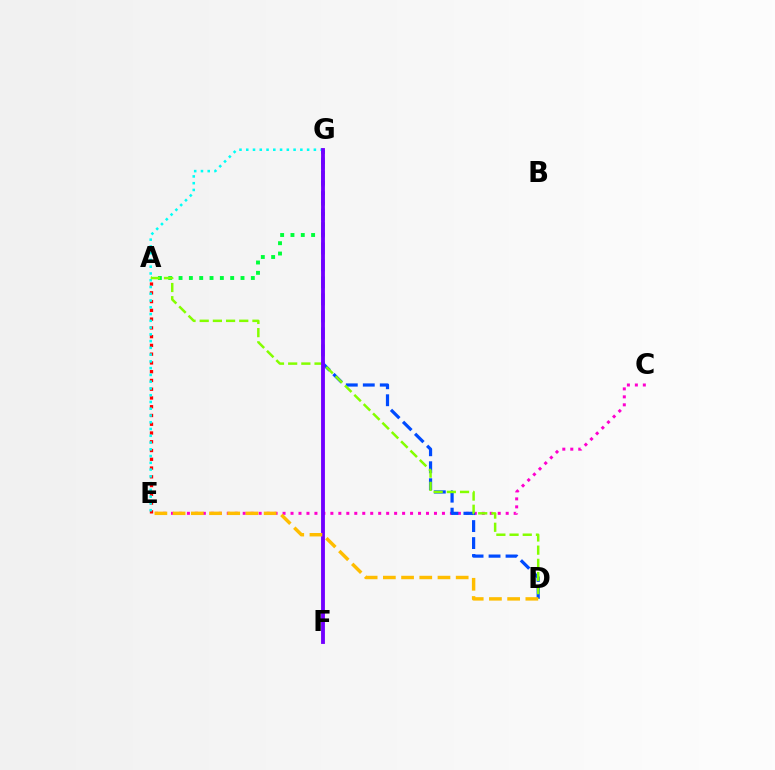{('A', 'G'): [{'color': '#00ff39', 'line_style': 'dotted', 'thickness': 2.81}], ('C', 'E'): [{'color': '#ff00cf', 'line_style': 'dotted', 'thickness': 2.17}], ('D', 'G'): [{'color': '#004bff', 'line_style': 'dashed', 'thickness': 2.31}], ('A', 'E'): [{'color': '#ff0000', 'line_style': 'dotted', 'thickness': 2.38}], ('E', 'G'): [{'color': '#00fff6', 'line_style': 'dotted', 'thickness': 1.84}], ('A', 'D'): [{'color': '#84ff00', 'line_style': 'dashed', 'thickness': 1.79}], ('F', 'G'): [{'color': '#7200ff', 'line_style': 'solid', 'thickness': 2.77}], ('D', 'E'): [{'color': '#ffbd00', 'line_style': 'dashed', 'thickness': 2.47}]}